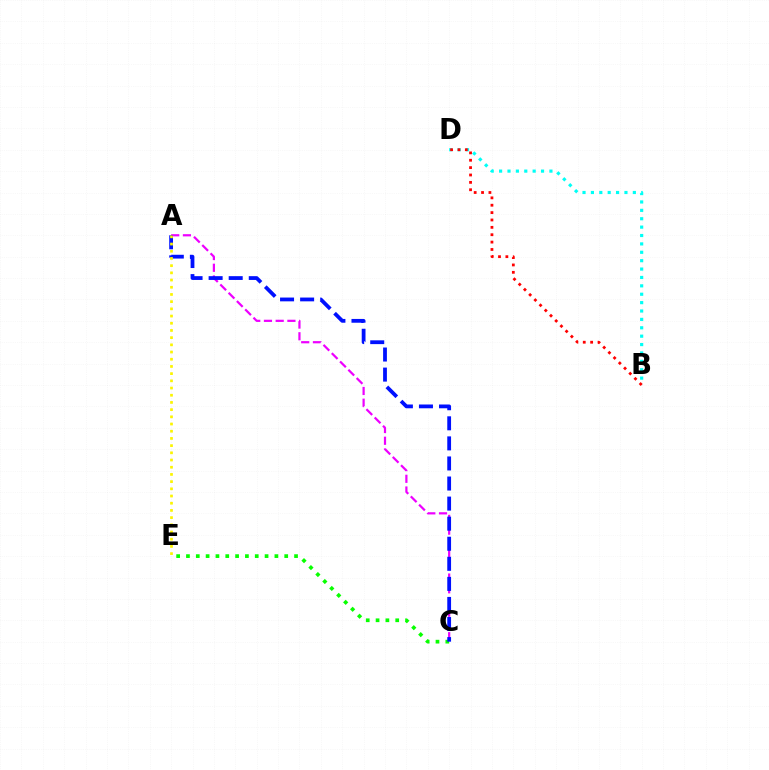{('C', 'E'): [{'color': '#08ff00', 'line_style': 'dotted', 'thickness': 2.67}], ('A', 'C'): [{'color': '#ee00ff', 'line_style': 'dashed', 'thickness': 1.59}, {'color': '#0010ff', 'line_style': 'dashed', 'thickness': 2.73}], ('B', 'D'): [{'color': '#00fff6', 'line_style': 'dotted', 'thickness': 2.28}, {'color': '#ff0000', 'line_style': 'dotted', 'thickness': 2.0}], ('A', 'E'): [{'color': '#fcf500', 'line_style': 'dotted', 'thickness': 1.96}]}